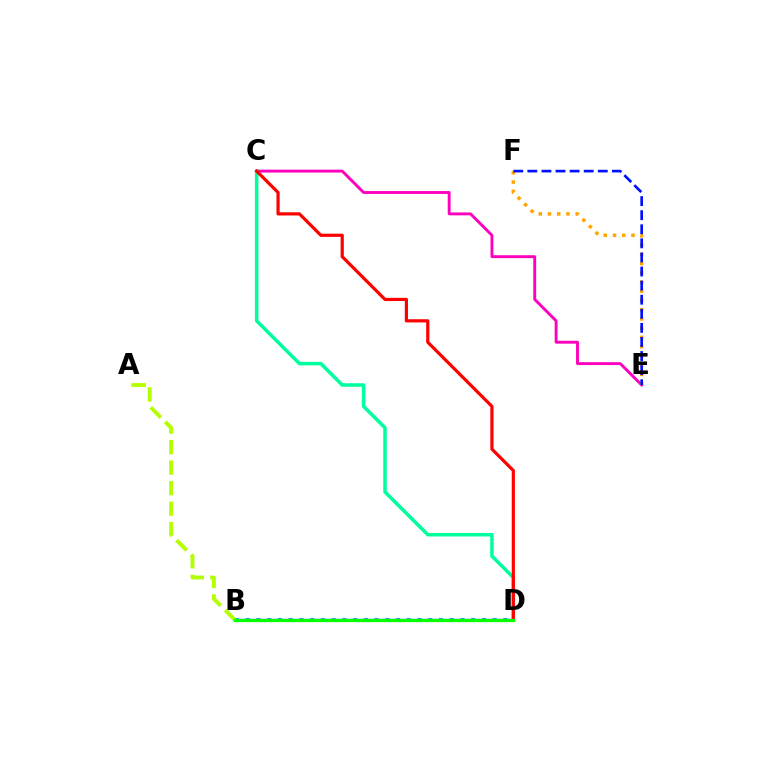{('C', 'E'): [{'color': '#ff00bd', 'line_style': 'solid', 'thickness': 2.09}], ('B', 'D'): [{'color': '#00b5ff', 'line_style': 'dotted', 'thickness': 2.92}, {'color': '#9b00ff', 'line_style': 'solid', 'thickness': 1.64}, {'color': '#08ff00', 'line_style': 'solid', 'thickness': 2.34}], ('C', 'D'): [{'color': '#00ff9d', 'line_style': 'solid', 'thickness': 2.52}, {'color': '#ff0000', 'line_style': 'solid', 'thickness': 2.3}], ('E', 'F'): [{'color': '#ffa500', 'line_style': 'dotted', 'thickness': 2.51}, {'color': '#0010ff', 'line_style': 'dashed', 'thickness': 1.91}], ('A', 'B'): [{'color': '#b3ff00', 'line_style': 'dashed', 'thickness': 2.79}]}